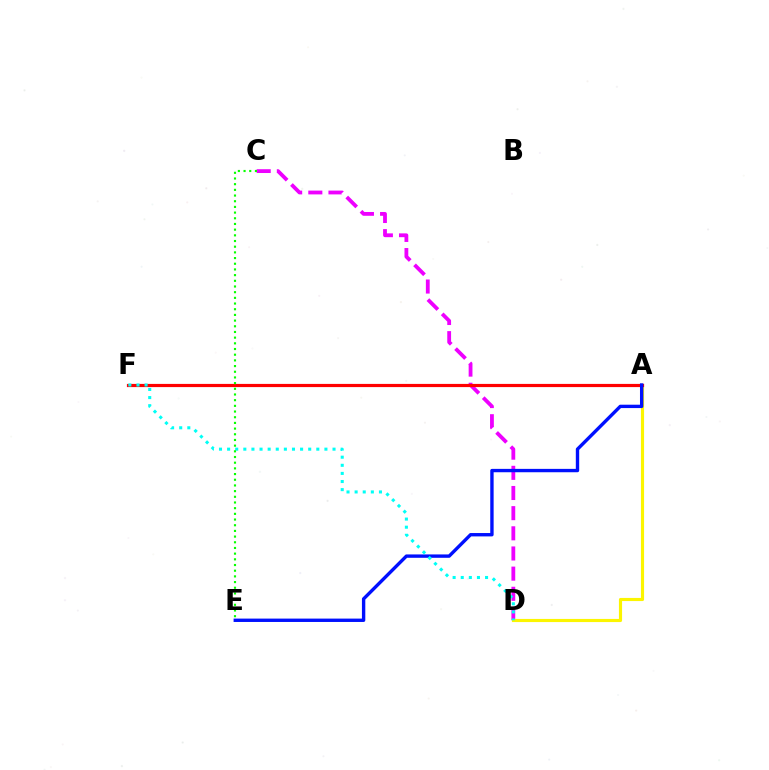{('C', 'D'): [{'color': '#ee00ff', 'line_style': 'dashed', 'thickness': 2.74}], ('A', 'D'): [{'color': '#fcf500', 'line_style': 'solid', 'thickness': 2.26}], ('A', 'F'): [{'color': '#ff0000', 'line_style': 'solid', 'thickness': 2.29}], ('A', 'E'): [{'color': '#0010ff', 'line_style': 'solid', 'thickness': 2.43}], ('D', 'F'): [{'color': '#00fff6', 'line_style': 'dotted', 'thickness': 2.2}], ('C', 'E'): [{'color': '#08ff00', 'line_style': 'dotted', 'thickness': 1.54}]}